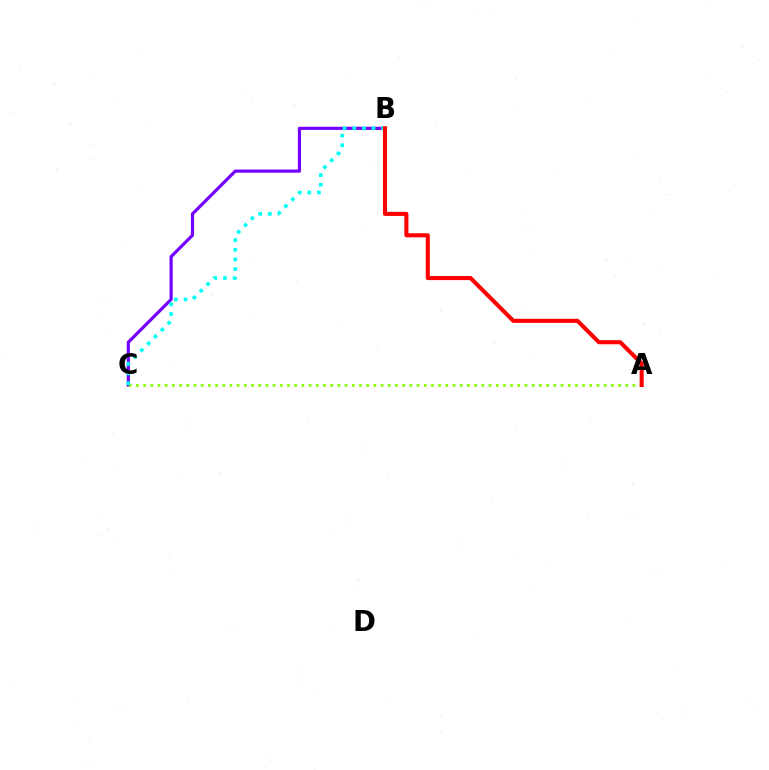{('B', 'C'): [{'color': '#7200ff', 'line_style': 'solid', 'thickness': 2.28}, {'color': '#00fff6', 'line_style': 'dotted', 'thickness': 2.62}], ('A', 'C'): [{'color': '#84ff00', 'line_style': 'dotted', 'thickness': 1.96}], ('A', 'B'): [{'color': '#ff0000', 'line_style': 'solid', 'thickness': 2.93}]}